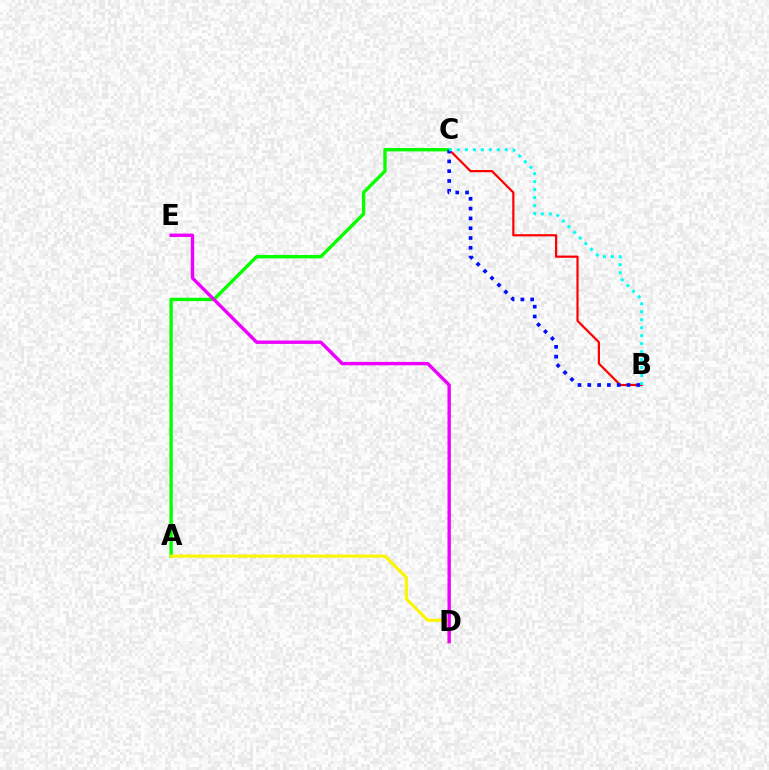{('B', 'C'): [{'color': '#ff0000', 'line_style': 'solid', 'thickness': 1.59}, {'color': '#0010ff', 'line_style': 'dotted', 'thickness': 2.66}, {'color': '#00fff6', 'line_style': 'dotted', 'thickness': 2.17}], ('A', 'C'): [{'color': '#08ff00', 'line_style': 'solid', 'thickness': 2.44}], ('A', 'D'): [{'color': '#fcf500', 'line_style': 'solid', 'thickness': 2.24}], ('D', 'E'): [{'color': '#ee00ff', 'line_style': 'solid', 'thickness': 2.44}]}